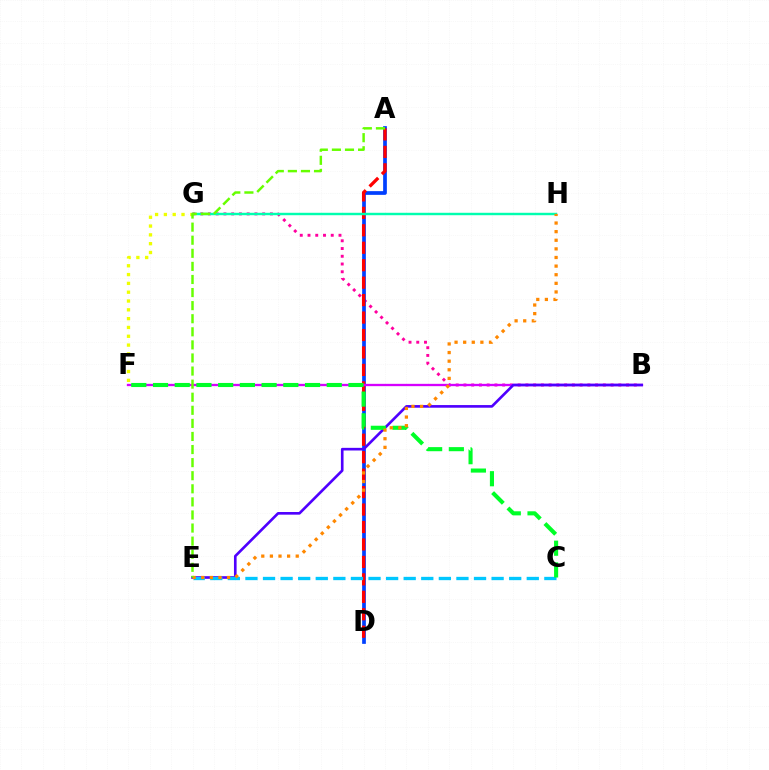{('B', 'G'): [{'color': '#ff00a0', 'line_style': 'dotted', 'thickness': 2.1}], ('A', 'D'): [{'color': '#003fff', 'line_style': 'solid', 'thickness': 2.67}, {'color': '#ff0000', 'line_style': 'dashed', 'thickness': 2.37}], ('B', 'F'): [{'color': '#d600ff', 'line_style': 'solid', 'thickness': 1.67}], ('B', 'E'): [{'color': '#4f00ff', 'line_style': 'solid', 'thickness': 1.9}], ('F', 'G'): [{'color': '#eeff00', 'line_style': 'dotted', 'thickness': 2.39}], ('C', 'E'): [{'color': '#00c7ff', 'line_style': 'dashed', 'thickness': 2.39}], ('G', 'H'): [{'color': '#00ffaf', 'line_style': 'solid', 'thickness': 1.75}], ('C', 'F'): [{'color': '#00ff27', 'line_style': 'dashed', 'thickness': 2.95}], ('E', 'H'): [{'color': '#ff8800', 'line_style': 'dotted', 'thickness': 2.34}], ('A', 'E'): [{'color': '#66ff00', 'line_style': 'dashed', 'thickness': 1.78}]}